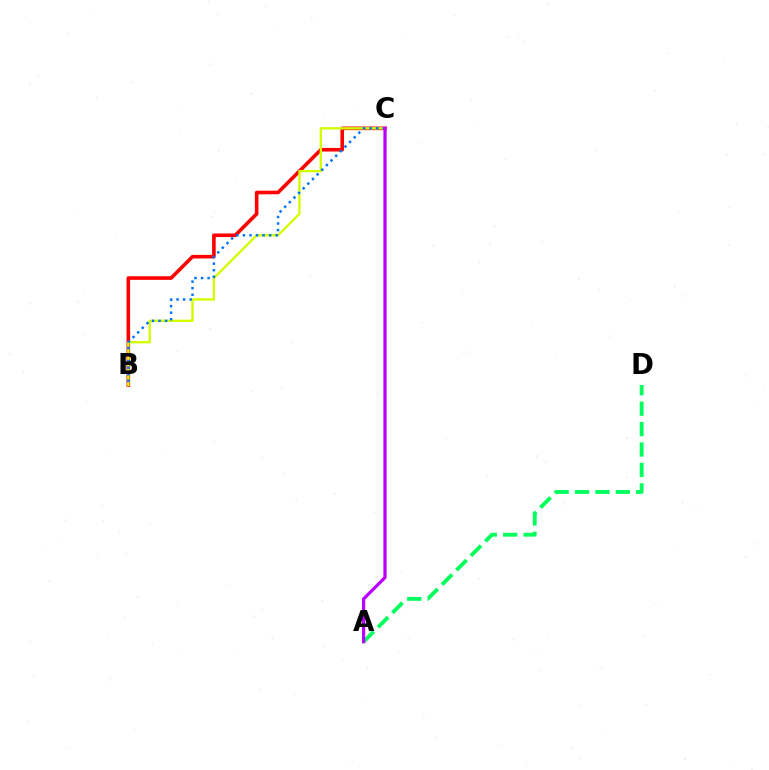{('B', 'C'): [{'color': '#ff0000', 'line_style': 'solid', 'thickness': 2.6}, {'color': '#d1ff00', 'line_style': 'solid', 'thickness': 1.71}, {'color': '#0074ff', 'line_style': 'dotted', 'thickness': 1.78}], ('A', 'D'): [{'color': '#00ff5c', 'line_style': 'dashed', 'thickness': 2.77}], ('A', 'C'): [{'color': '#b900ff', 'line_style': 'solid', 'thickness': 2.33}]}